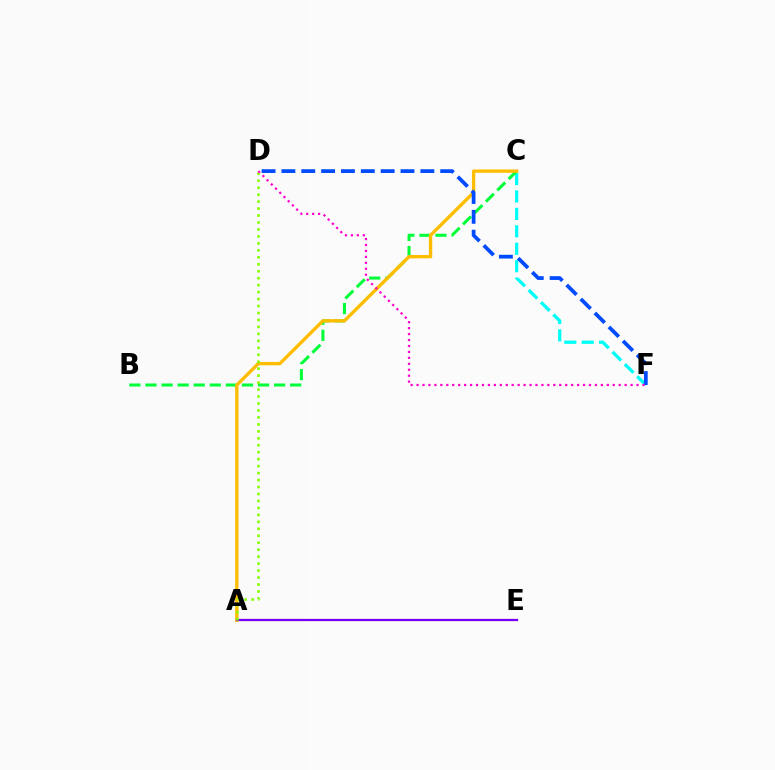{('C', 'F'): [{'color': '#00fff6', 'line_style': 'dashed', 'thickness': 2.37}], ('B', 'C'): [{'color': '#00ff39', 'line_style': 'dashed', 'thickness': 2.18}], ('A', 'E'): [{'color': '#ff0000', 'line_style': 'solid', 'thickness': 1.54}, {'color': '#7200ff', 'line_style': 'solid', 'thickness': 1.54}], ('A', 'C'): [{'color': '#ffbd00', 'line_style': 'solid', 'thickness': 2.41}], ('A', 'D'): [{'color': '#84ff00', 'line_style': 'dotted', 'thickness': 1.89}], ('D', 'F'): [{'color': '#004bff', 'line_style': 'dashed', 'thickness': 2.7}, {'color': '#ff00cf', 'line_style': 'dotted', 'thickness': 1.62}]}